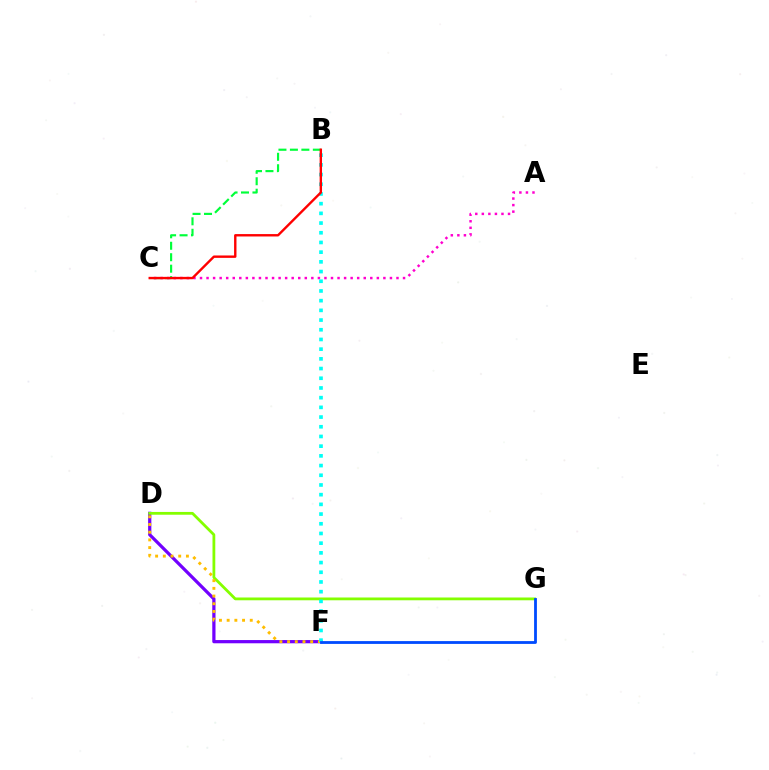{('D', 'F'): [{'color': '#7200ff', 'line_style': 'solid', 'thickness': 2.32}, {'color': '#ffbd00', 'line_style': 'dotted', 'thickness': 2.09}], ('D', 'G'): [{'color': '#84ff00', 'line_style': 'solid', 'thickness': 2.01}], ('A', 'C'): [{'color': '#ff00cf', 'line_style': 'dotted', 'thickness': 1.78}], ('B', 'F'): [{'color': '#00fff6', 'line_style': 'dotted', 'thickness': 2.64}], ('B', 'C'): [{'color': '#00ff39', 'line_style': 'dashed', 'thickness': 1.56}, {'color': '#ff0000', 'line_style': 'solid', 'thickness': 1.72}], ('F', 'G'): [{'color': '#004bff', 'line_style': 'solid', 'thickness': 2.02}]}